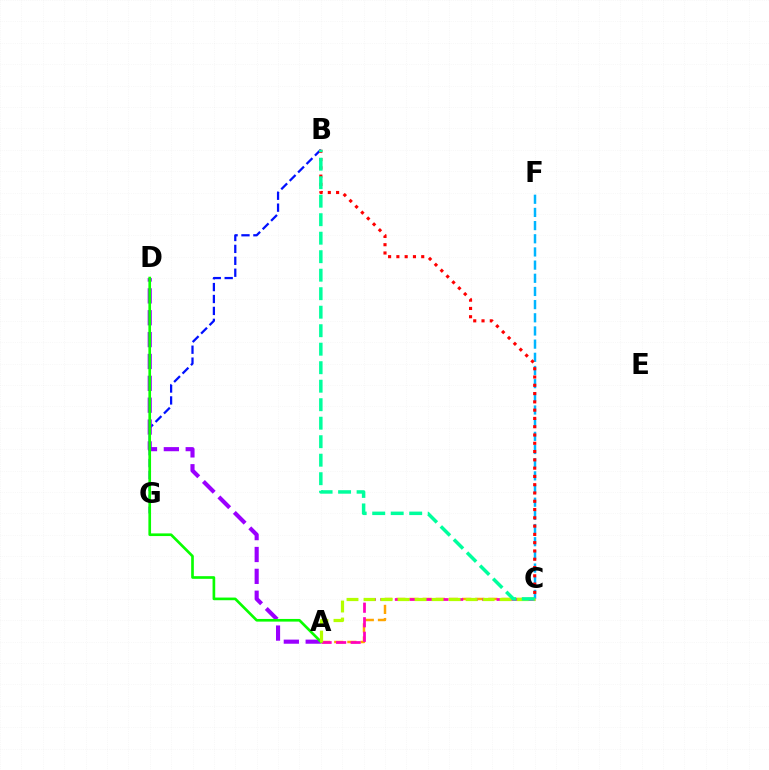{('B', 'G'): [{'color': '#0010ff', 'line_style': 'dashed', 'thickness': 1.62}], ('A', 'C'): [{'color': '#ffa500', 'line_style': 'dashed', 'thickness': 1.79}, {'color': '#ff00bd', 'line_style': 'dashed', 'thickness': 1.98}, {'color': '#b3ff00', 'line_style': 'dashed', 'thickness': 2.31}], ('C', 'F'): [{'color': '#00b5ff', 'line_style': 'dashed', 'thickness': 1.79}], ('B', 'C'): [{'color': '#ff0000', 'line_style': 'dotted', 'thickness': 2.25}, {'color': '#00ff9d', 'line_style': 'dashed', 'thickness': 2.51}], ('A', 'D'): [{'color': '#9b00ff', 'line_style': 'dashed', 'thickness': 2.97}, {'color': '#08ff00', 'line_style': 'solid', 'thickness': 1.92}]}